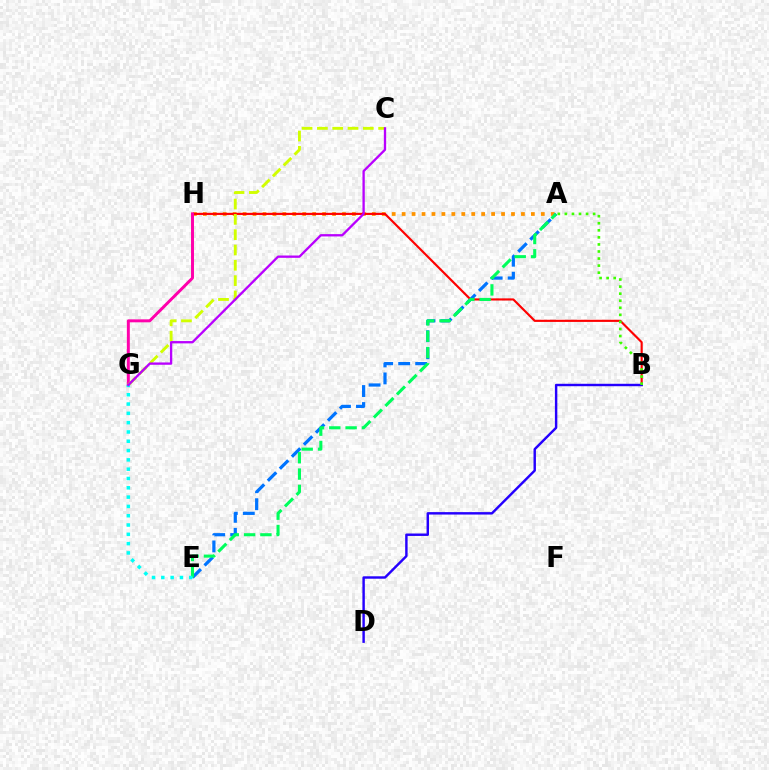{('A', 'H'): [{'color': '#ff9400', 'line_style': 'dotted', 'thickness': 2.7}], ('A', 'E'): [{'color': '#0074ff', 'line_style': 'dashed', 'thickness': 2.31}, {'color': '#00ff5c', 'line_style': 'dashed', 'thickness': 2.22}], ('B', 'H'): [{'color': '#ff0000', 'line_style': 'solid', 'thickness': 1.55}], ('B', 'D'): [{'color': '#2500ff', 'line_style': 'solid', 'thickness': 1.75}], ('A', 'B'): [{'color': '#3dff00', 'line_style': 'dotted', 'thickness': 1.92}], ('G', 'H'): [{'color': '#ff00ac', 'line_style': 'solid', 'thickness': 2.13}], ('C', 'G'): [{'color': '#d1ff00', 'line_style': 'dashed', 'thickness': 2.08}, {'color': '#b900ff', 'line_style': 'solid', 'thickness': 1.67}], ('E', 'G'): [{'color': '#00fff6', 'line_style': 'dotted', 'thickness': 2.53}]}